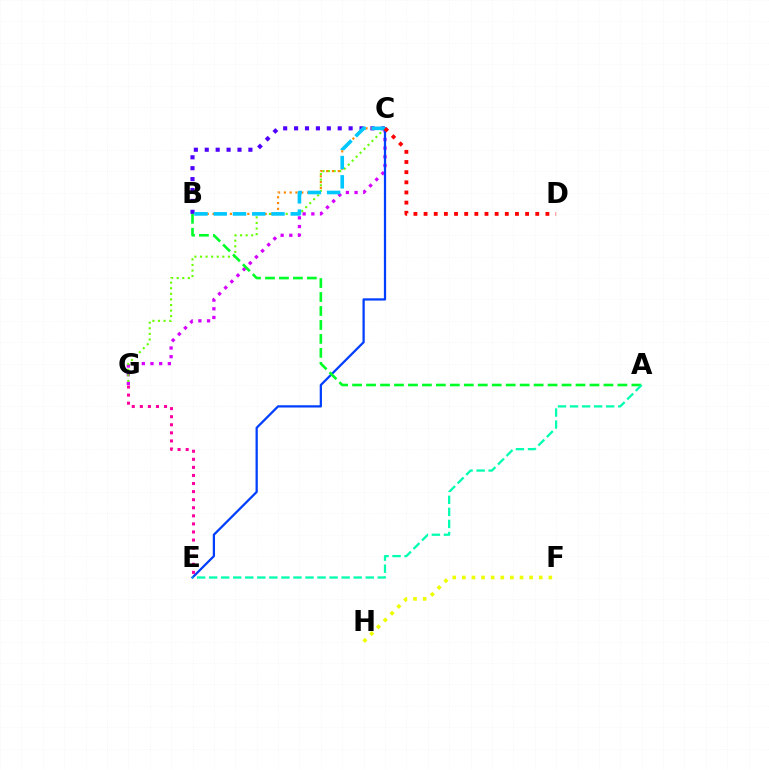{('C', 'G'): [{'color': '#d600ff', 'line_style': 'dotted', 'thickness': 2.36}, {'color': '#66ff00', 'line_style': 'dotted', 'thickness': 1.52}], ('B', 'C'): [{'color': '#4f00ff', 'line_style': 'dotted', 'thickness': 2.96}, {'color': '#ff8800', 'line_style': 'dotted', 'thickness': 1.57}, {'color': '#00c7ff', 'line_style': 'dashed', 'thickness': 2.62}], ('C', 'E'): [{'color': '#003fff', 'line_style': 'solid', 'thickness': 1.62}], ('E', 'G'): [{'color': '#ff00a0', 'line_style': 'dotted', 'thickness': 2.19}], ('C', 'D'): [{'color': '#ff0000', 'line_style': 'dotted', 'thickness': 2.76}], ('A', 'B'): [{'color': '#00ff27', 'line_style': 'dashed', 'thickness': 1.9}], ('F', 'H'): [{'color': '#eeff00', 'line_style': 'dotted', 'thickness': 2.61}], ('A', 'E'): [{'color': '#00ffaf', 'line_style': 'dashed', 'thickness': 1.64}]}